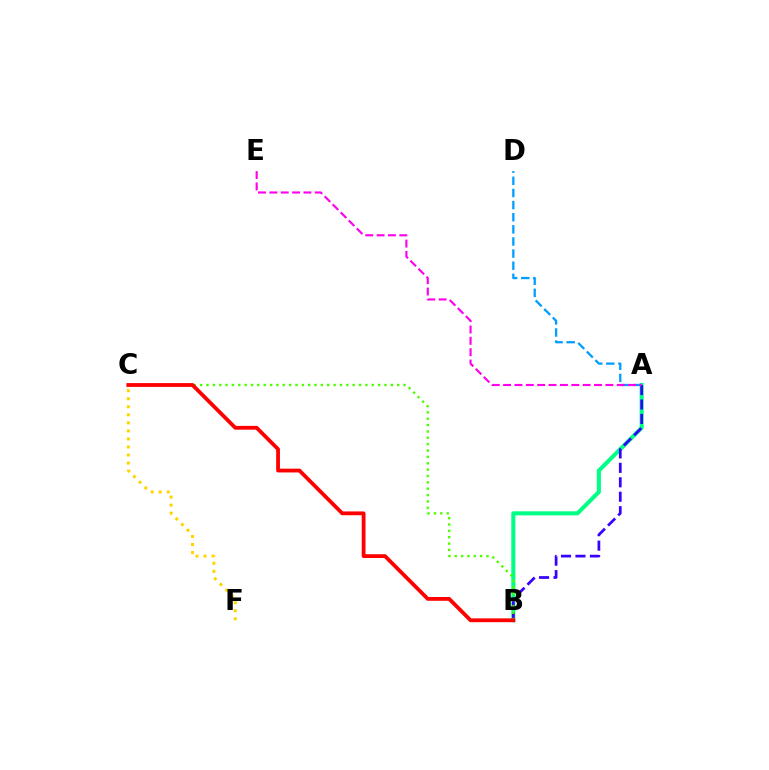{('C', 'F'): [{'color': '#ffd500', 'line_style': 'dotted', 'thickness': 2.18}], ('A', 'B'): [{'color': '#00ff86', 'line_style': 'solid', 'thickness': 2.93}, {'color': '#3700ff', 'line_style': 'dashed', 'thickness': 1.96}], ('A', 'D'): [{'color': '#009eff', 'line_style': 'dashed', 'thickness': 1.65}], ('B', 'C'): [{'color': '#4fff00', 'line_style': 'dotted', 'thickness': 1.73}, {'color': '#ff0000', 'line_style': 'solid', 'thickness': 2.74}], ('A', 'E'): [{'color': '#ff00ed', 'line_style': 'dashed', 'thickness': 1.54}]}